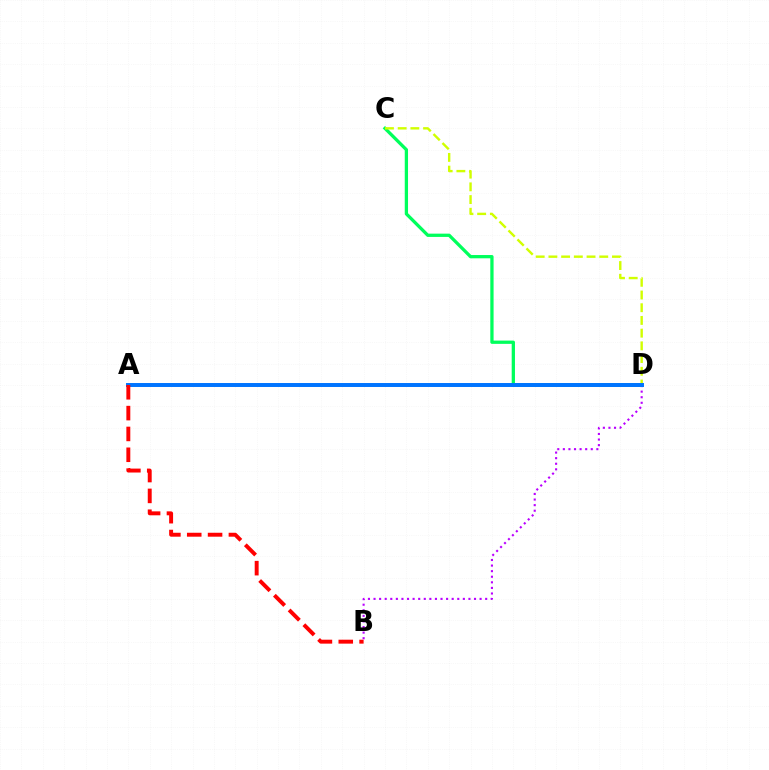{('B', 'D'): [{'color': '#b900ff', 'line_style': 'dotted', 'thickness': 1.52}], ('C', 'D'): [{'color': '#00ff5c', 'line_style': 'solid', 'thickness': 2.36}, {'color': '#d1ff00', 'line_style': 'dashed', 'thickness': 1.73}], ('A', 'D'): [{'color': '#0074ff', 'line_style': 'solid', 'thickness': 2.85}], ('A', 'B'): [{'color': '#ff0000', 'line_style': 'dashed', 'thickness': 2.83}]}